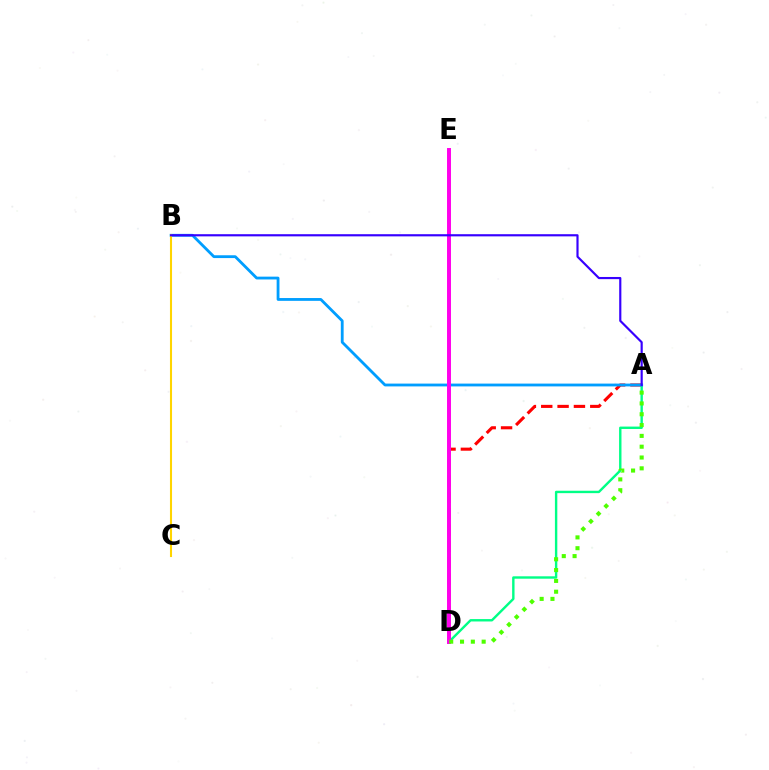{('A', 'D'): [{'color': '#ff0000', 'line_style': 'dashed', 'thickness': 2.22}, {'color': '#00ff86', 'line_style': 'solid', 'thickness': 1.73}, {'color': '#4fff00', 'line_style': 'dotted', 'thickness': 2.94}], ('A', 'B'): [{'color': '#009eff', 'line_style': 'solid', 'thickness': 2.02}, {'color': '#3700ff', 'line_style': 'solid', 'thickness': 1.56}], ('D', 'E'): [{'color': '#ff00ed', 'line_style': 'solid', 'thickness': 2.85}], ('B', 'C'): [{'color': '#ffd500', 'line_style': 'solid', 'thickness': 1.5}]}